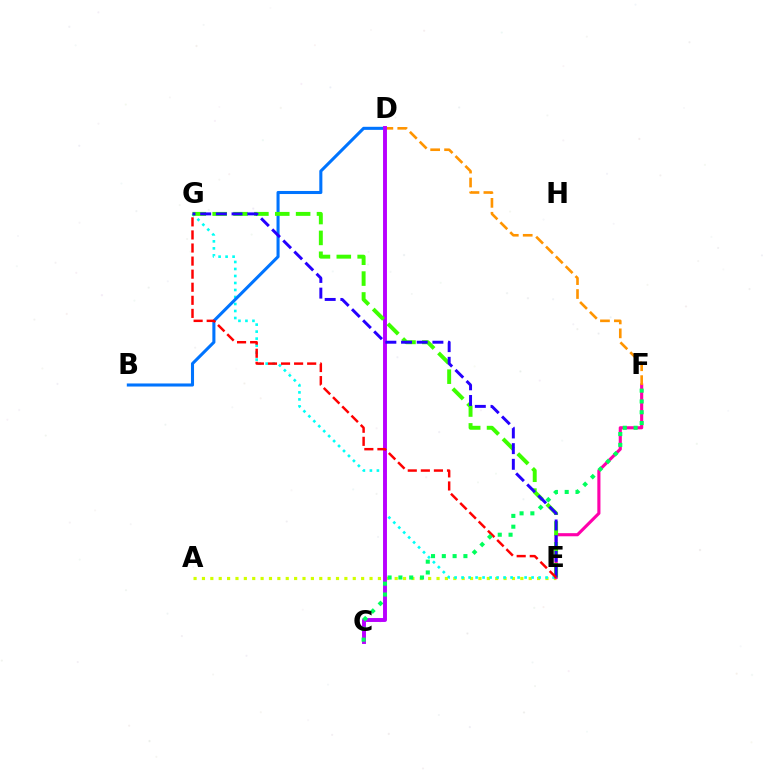{('A', 'E'): [{'color': '#d1ff00', 'line_style': 'dotted', 'thickness': 2.28}], ('E', 'G'): [{'color': '#00fff6', 'line_style': 'dotted', 'thickness': 1.9}, {'color': '#3dff00', 'line_style': 'dashed', 'thickness': 2.83}, {'color': '#2500ff', 'line_style': 'dashed', 'thickness': 2.13}, {'color': '#ff0000', 'line_style': 'dashed', 'thickness': 1.78}], ('B', 'D'): [{'color': '#0074ff', 'line_style': 'solid', 'thickness': 2.21}], ('E', 'F'): [{'color': '#ff00ac', 'line_style': 'solid', 'thickness': 2.25}], ('D', 'F'): [{'color': '#ff9400', 'line_style': 'dashed', 'thickness': 1.89}], ('C', 'D'): [{'color': '#b900ff', 'line_style': 'solid', 'thickness': 2.82}], ('C', 'F'): [{'color': '#00ff5c', 'line_style': 'dotted', 'thickness': 2.93}]}